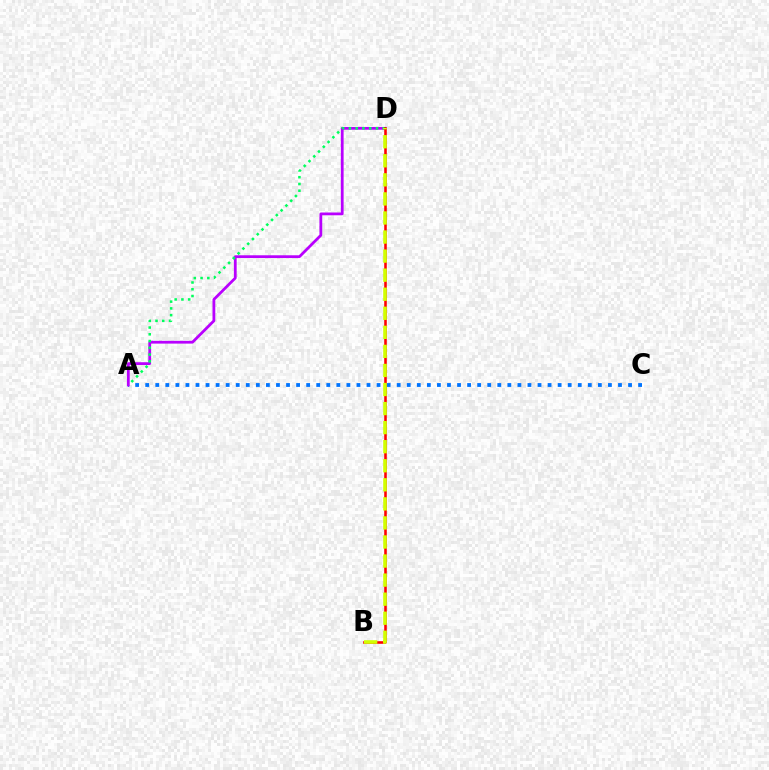{('A', 'C'): [{'color': '#0074ff', 'line_style': 'dotted', 'thickness': 2.73}], ('A', 'D'): [{'color': '#b900ff', 'line_style': 'solid', 'thickness': 2.0}, {'color': '#00ff5c', 'line_style': 'dotted', 'thickness': 1.84}], ('B', 'D'): [{'color': '#ff0000', 'line_style': 'solid', 'thickness': 1.85}, {'color': '#d1ff00', 'line_style': 'dashed', 'thickness': 2.59}]}